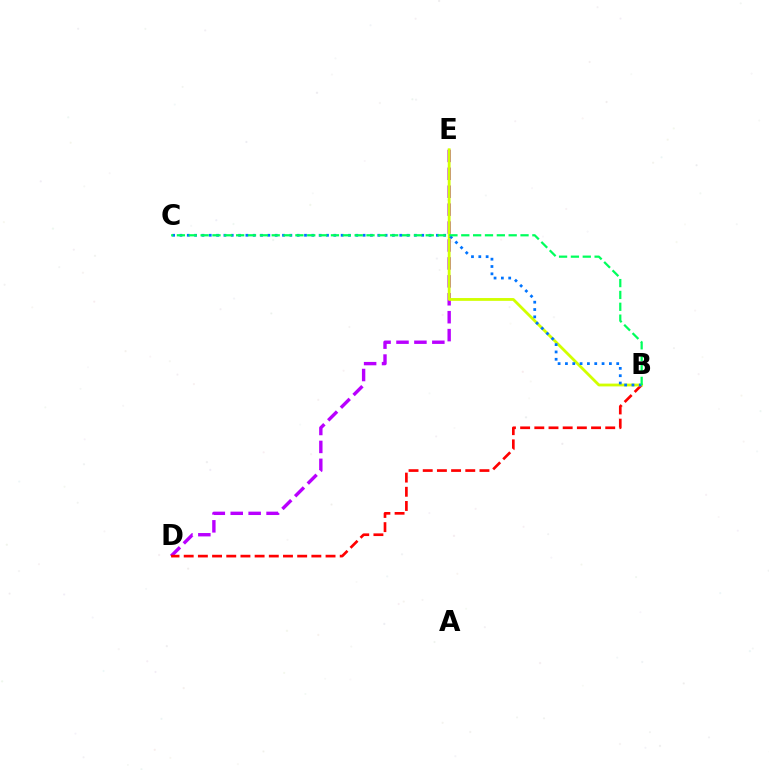{('D', 'E'): [{'color': '#b900ff', 'line_style': 'dashed', 'thickness': 2.43}], ('B', 'D'): [{'color': '#ff0000', 'line_style': 'dashed', 'thickness': 1.93}], ('B', 'E'): [{'color': '#d1ff00', 'line_style': 'solid', 'thickness': 2.02}], ('B', 'C'): [{'color': '#0074ff', 'line_style': 'dotted', 'thickness': 1.99}, {'color': '#00ff5c', 'line_style': 'dashed', 'thickness': 1.61}]}